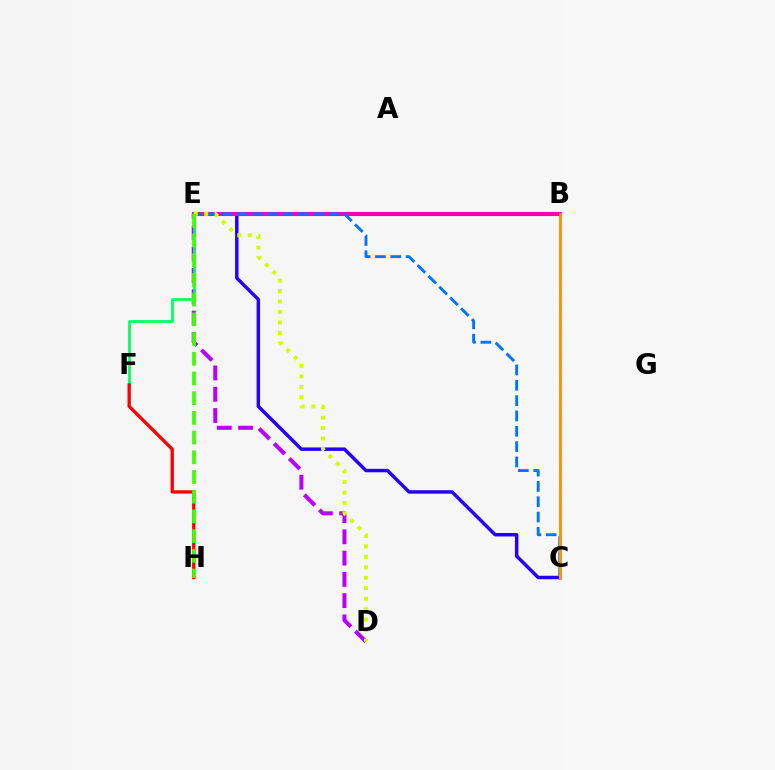{('B', 'C'): [{'color': '#00fff6', 'line_style': 'dashed', 'thickness': 1.99}, {'color': '#ff9400', 'line_style': 'solid', 'thickness': 2.1}], ('C', 'E'): [{'color': '#2500ff', 'line_style': 'solid', 'thickness': 2.49}, {'color': '#0074ff', 'line_style': 'dashed', 'thickness': 2.08}], ('B', 'E'): [{'color': '#ff00ac', 'line_style': 'solid', 'thickness': 2.93}], ('D', 'E'): [{'color': '#b900ff', 'line_style': 'dashed', 'thickness': 2.89}, {'color': '#d1ff00', 'line_style': 'dotted', 'thickness': 2.85}], ('E', 'F'): [{'color': '#00ff5c', 'line_style': 'solid', 'thickness': 1.96}], ('F', 'H'): [{'color': '#ff0000', 'line_style': 'solid', 'thickness': 2.39}], ('E', 'H'): [{'color': '#3dff00', 'line_style': 'dashed', 'thickness': 2.68}]}